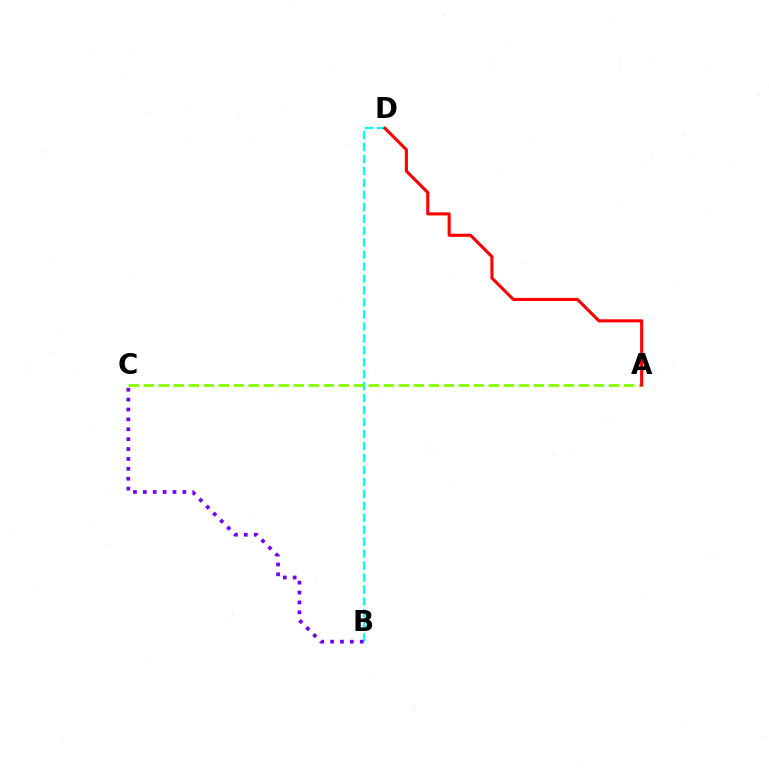{('B', 'D'): [{'color': '#00fff6', 'line_style': 'dashed', 'thickness': 1.62}], ('A', 'C'): [{'color': '#84ff00', 'line_style': 'dashed', 'thickness': 2.04}], ('A', 'D'): [{'color': '#ff0000', 'line_style': 'solid', 'thickness': 2.23}], ('B', 'C'): [{'color': '#7200ff', 'line_style': 'dotted', 'thickness': 2.69}]}